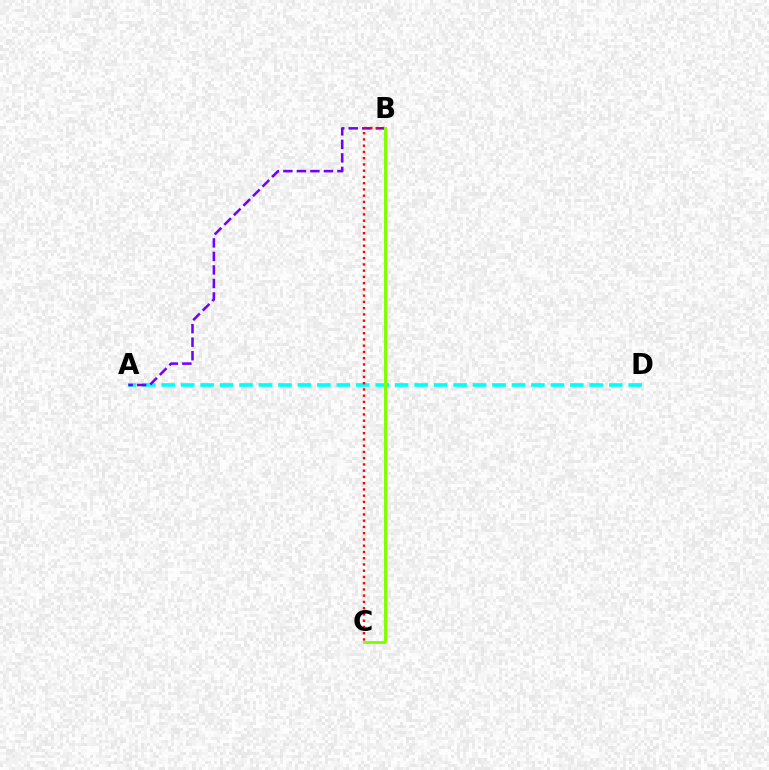{('A', 'D'): [{'color': '#00fff6', 'line_style': 'dashed', 'thickness': 2.64}], ('A', 'B'): [{'color': '#7200ff', 'line_style': 'dashed', 'thickness': 1.84}], ('B', 'C'): [{'color': '#ff0000', 'line_style': 'dotted', 'thickness': 1.7}, {'color': '#84ff00', 'line_style': 'solid', 'thickness': 2.14}]}